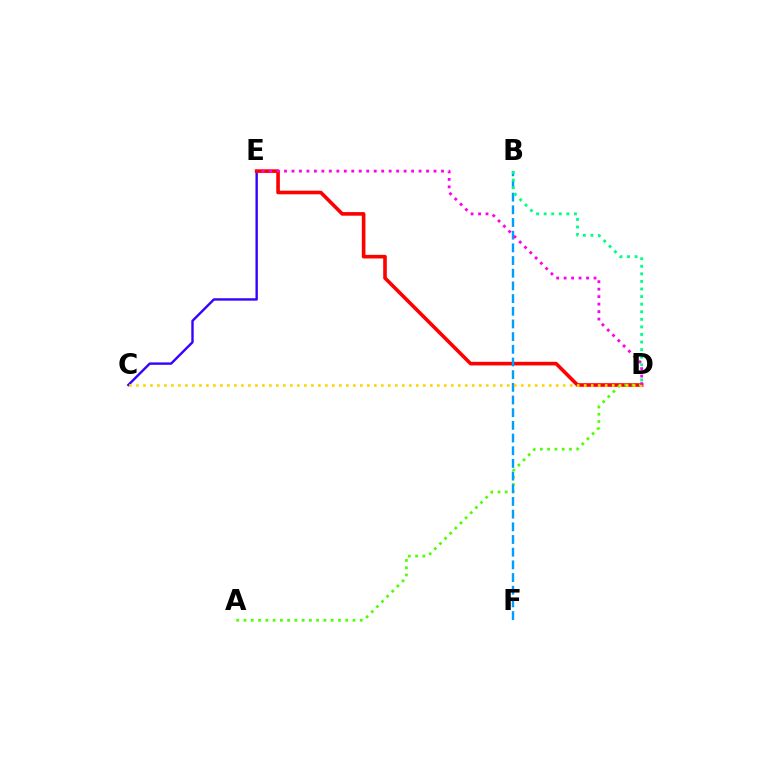{('C', 'E'): [{'color': '#3700ff', 'line_style': 'solid', 'thickness': 1.72}], ('D', 'E'): [{'color': '#ff0000', 'line_style': 'solid', 'thickness': 2.61}, {'color': '#ff00ed', 'line_style': 'dotted', 'thickness': 2.03}], ('A', 'D'): [{'color': '#4fff00', 'line_style': 'dotted', 'thickness': 1.97}], ('B', 'F'): [{'color': '#009eff', 'line_style': 'dashed', 'thickness': 1.72}], ('C', 'D'): [{'color': '#ffd500', 'line_style': 'dotted', 'thickness': 1.9}], ('B', 'D'): [{'color': '#00ff86', 'line_style': 'dotted', 'thickness': 2.06}]}